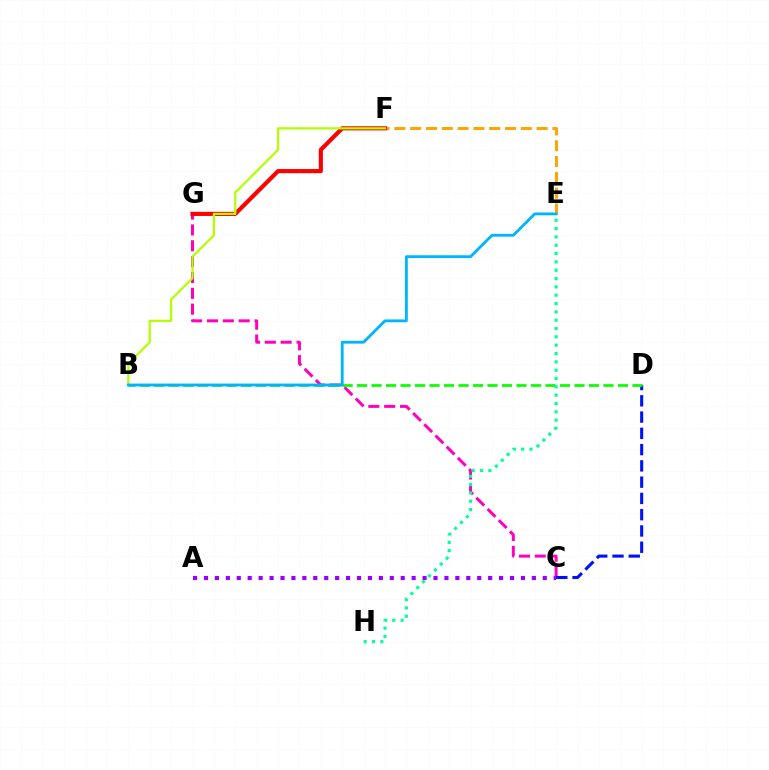{('E', 'F'): [{'color': '#ffa500', 'line_style': 'dashed', 'thickness': 2.15}], ('C', 'G'): [{'color': '#ff00bd', 'line_style': 'dashed', 'thickness': 2.15}], ('F', 'G'): [{'color': '#ff0000', 'line_style': 'solid', 'thickness': 2.98}], ('B', 'F'): [{'color': '#b3ff00', 'line_style': 'solid', 'thickness': 1.61}], ('C', 'D'): [{'color': '#0010ff', 'line_style': 'dashed', 'thickness': 2.21}], ('B', 'D'): [{'color': '#08ff00', 'line_style': 'dashed', 'thickness': 1.97}], ('B', 'E'): [{'color': '#00b5ff', 'line_style': 'solid', 'thickness': 2.03}], ('E', 'H'): [{'color': '#00ff9d', 'line_style': 'dotted', 'thickness': 2.26}], ('A', 'C'): [{'color': '#9b00ff', 'line_style': 'dotted', 'thickness': 2.97}]}